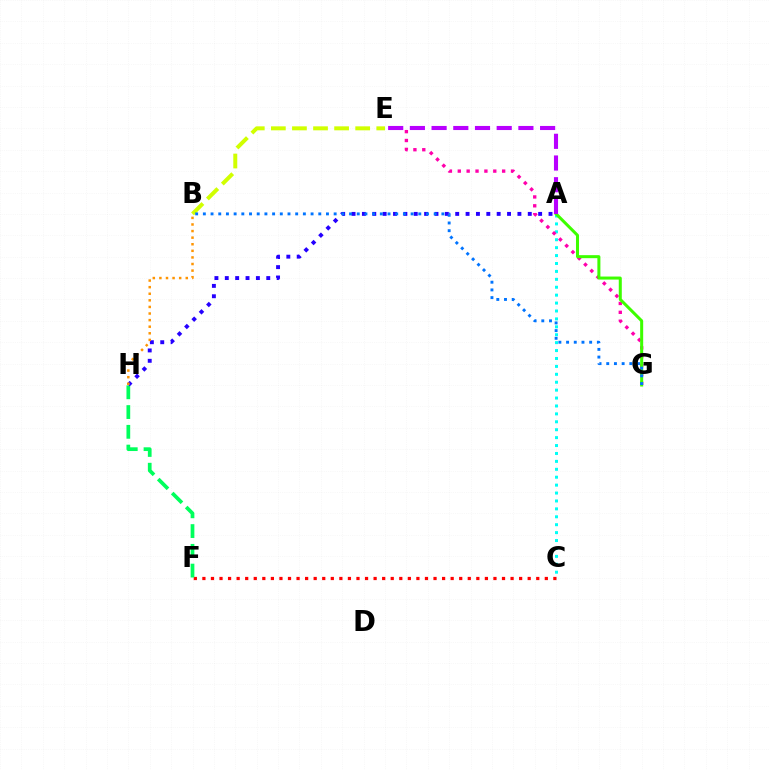{('A', 'C'): [{'color': '#00fff6', 'line_style': 'dotted', 'thickness': 2.15}], ('E', 'G'): [{'color': '#ff00ac', 'line_style': 'dotted', 'thickness': 2.41}], ('C', 'F'): [{'color': '#ff0000', 'line_style': 'dotted', 'thickness': 2.33}], ('F', 'H'): [{'color': '#00ff5c', 'line_style': 'dashed', 'thickness': 2.69}], ('A', 'G'): [{'color': '#3dff00', 'line_style': 'solid', 'thickness': 2.18}], ('A', 'H'): [{'color': '#2500ff', 'line_style': 'dotted', 'thickness': 2.82}], ('A', 'E'): [{'color': '#b900ff', 'line_style': 'dashed', 'thickness': 2.95}], ('B', 'E'): [{'color': '#d1ff00', 'line_style': 'dashed', 'thickness': 2.86}], ('B', 'H'): [{'color': '#ff9400', 'line_style': 'dotted', 'thickness': 1.79}], ('B', 'G'): [{'color': '#0074ff', 'line_style': 'dotted', 'thickness': 2.09}]}